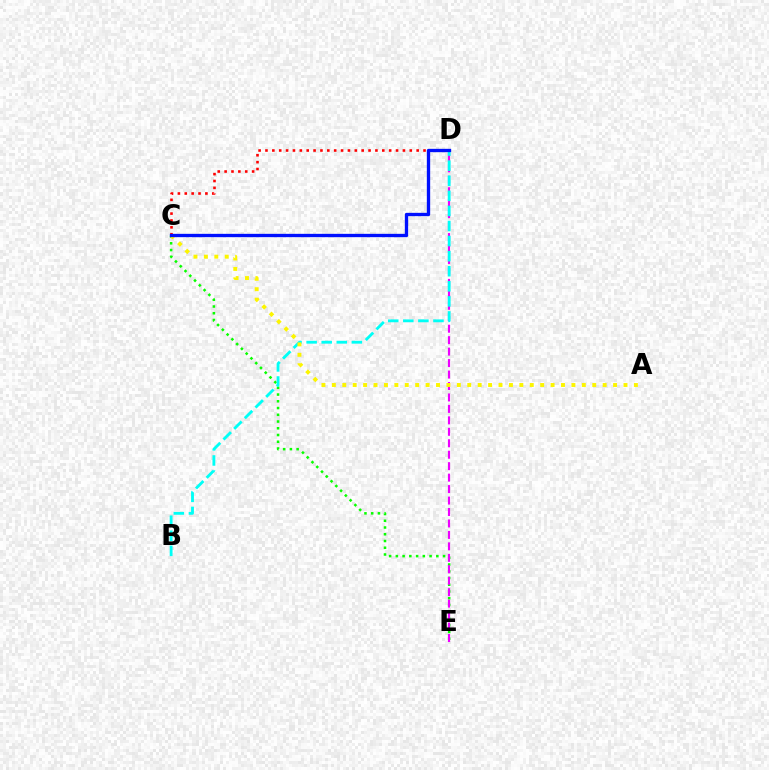{('C', 'E'): [{'color': '#08ff00', 'line_style': 'dotted', 'thickness': 1.83}], ('D', 'E'): [{'color': '#ee00ff', 'line_style': 'dashed', 'thickness': 1.56}], ('B', 'D'): [{'color': '#00fff6', 'line_style': 'dashed', 'thickness': 2.05}], ('C', 'D'): [{'color': '#ff0000', 'line_style': 'dotted', 'thickness': 1.87}, {'color': '#0010ff', 'line_style': 'solid', 'thickness': 2.39}], ('A', 'C'): [{'color': '#fcf500', 'line_style': 'dotted', 'thickness': 2.83}]}